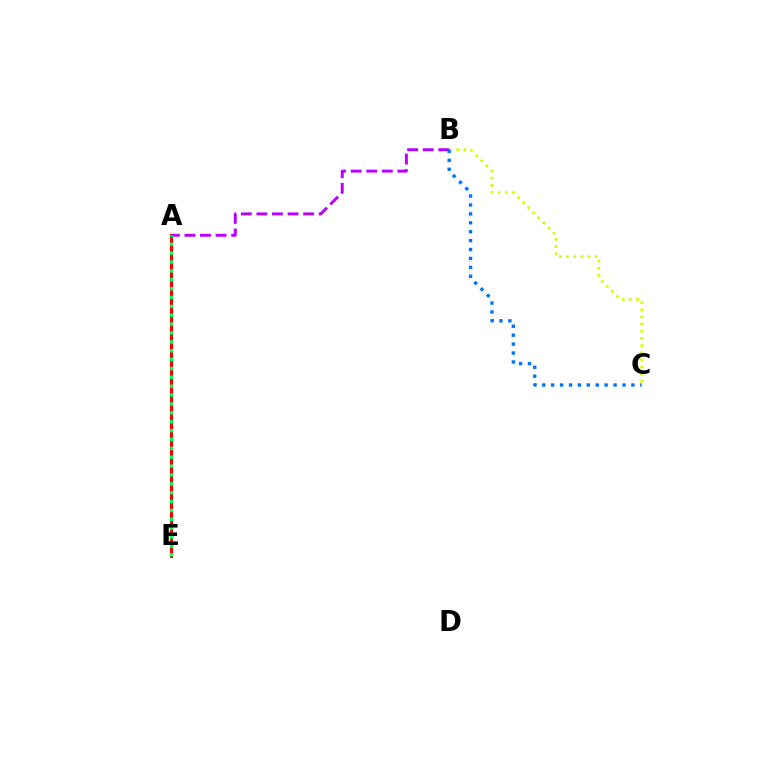{('B', 'C'): [{'color': '#d1ff00', 'line_style': 'dotted', 'thickness': 1.95}, {'color': '#0074ff', 'line_style': 'dotted', 'thickness': 2.42}], ('A', 'E'): [{'color': '#ff0000', 'line_style': 'solid', 'thickness': 2.21}, {'color': '#00ff5c', 'line_style': 'dotted', 'thickness': 2.41}], ('A', 'B'): [{'color': '#b900ff', 'line_style': 'dashed', 'thickness': 2.11}]}